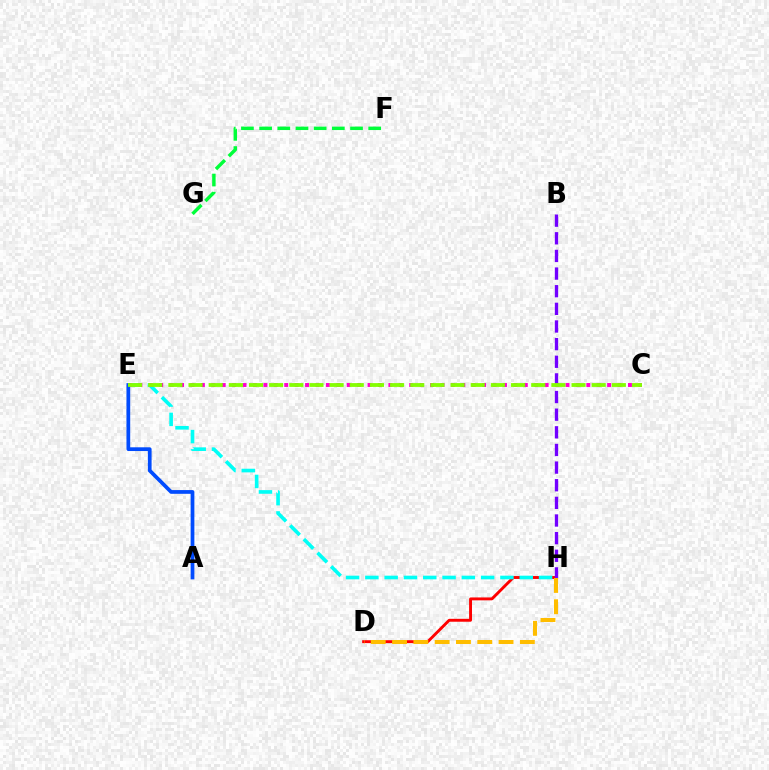{('D', 'H'): [{'color': '#ff0000', 'line_style': 'solid', 'thickness': 2.09}, {'color': '#ffbd00', 'line_style': 'dashed', 'thickness': 2.89}], ('E', 'H'): [{'color': '#00fff6', 'line_style': 'dashed', 'thickness': 2.62}], ('C', 'E'): [{'color': '#ff00cf', 'line_style': 'dotted', 'thickness': 2.83}, {'color': '#84ff00', 'line_style': 'dashed', 'thickness': 2.74}], ('A', 'E'): [{'color': '#004bff', 'line_style': 'solid', 'thickness': 2.69}], ('F', 'G'): [{'color': '#00ff39', 'line_style': 'dashed', 'thickness': 2.47}], ('B', 'H'): [{'color': '#7200ff', 'line_style': 'dashed', 'thickness': 2.4}]}